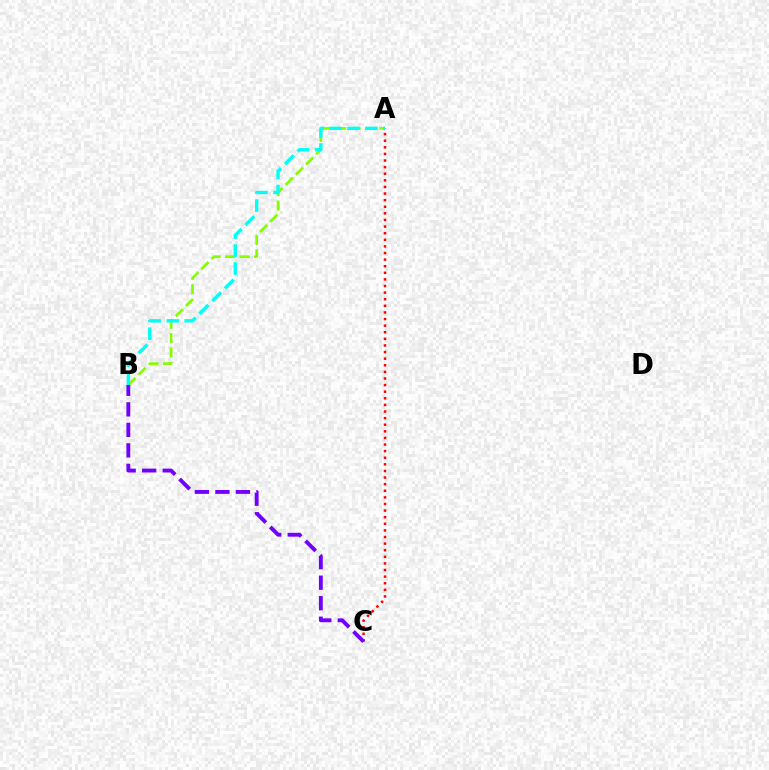{('A', 'C'): [{'color': '#ff0000', 'line_style': 'dotted', 'thickness': 1.79}], ('A', 'B'): [{'color': '#84ff00', 'line_style': 'dashed', 'thickness': 1.96}, {'color': '#00fff6', 'line_style': 'dashed', 'thickness': 2.44}], ('B', 'C'): [{'color': '#7200ff', 'line_style': 'dashed', 'thickness': 2.79}]}